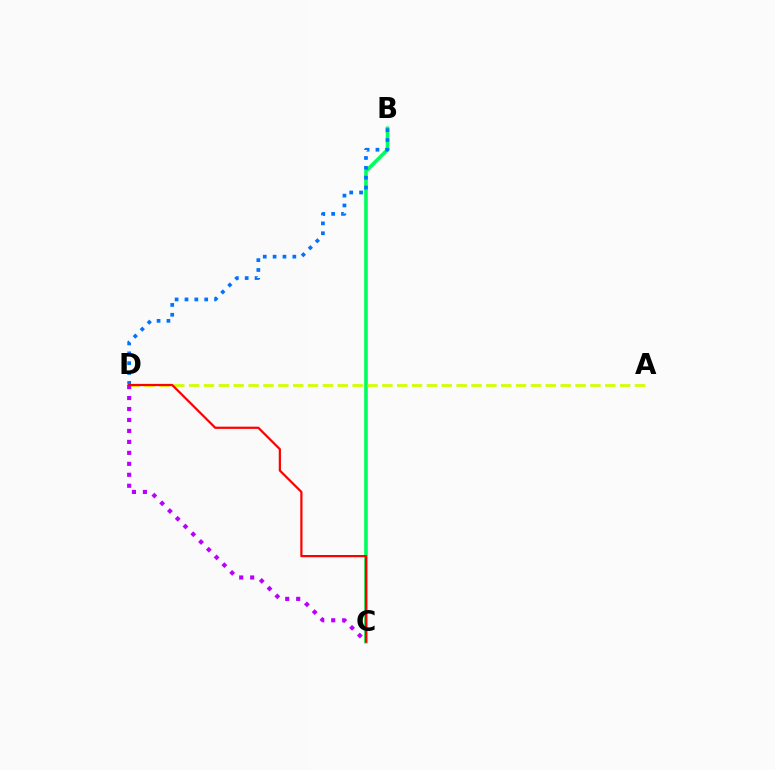{('B', 'C'): [{'color': '#00ff5c', 'line_style': 'solid', 'thickness': 2.6}], ('A', 'D'): [{'color': '#d1ff00', 'line_style': 'dashed', 'thickness': 2.02}], ('B', 'D'): [{'color': '#0074ff', 'line_style': 'dotted', 'thickness': 2.68}], ('C', 'D'): [{'color': '#b900ff', 'line_style': 'dotted', 'thickness': 2.98}, {'color': '#ff0000', 'line_style': 'solid', 'thickness': 1.6}]}